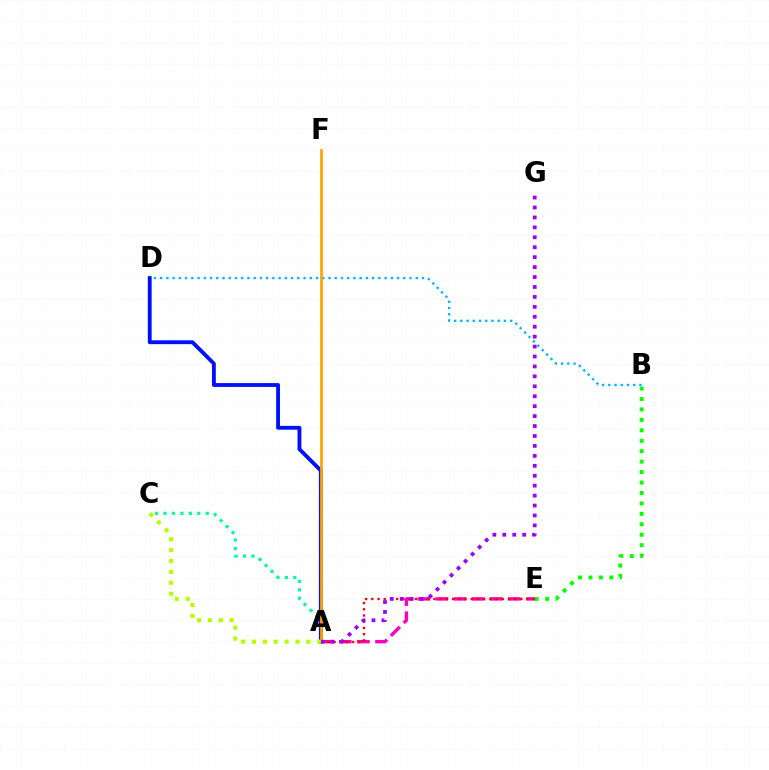{('A', 'C'): [{'color': '#00ff9d', 'line_style': 'dotted', 'thickness': 2.3}, {'color': '#b3ff00', 'line_style': 'dotted', 'thickness': 2.96}], ('A', 'E'): [{'color': '#ff00bd', 'line_style': 'dashed', 'thickness': 2.46}, {'color': '#ff0000', 'line_style': 'dotted', 'thickness': 1.69}], ('B', 'D'): [{'color': '#00b5ff', 'line_style': 'dotted', 'thickness': 1.69}], ('B', 'E'): [{'color': '#08ff00', 'line_style': 'dotted', 'thickness': 2.84}], ('A', 'D'): [{'color': '#0010ff', 'line_style': 'solid', 'thickness': 2.77}], ('A', 'F'): [{'color': '#ffa500', 'line_style': 'solid', 'thickness': 1.96}], ('A', 'G'): [{'color': '#9b00ff', 'line_style': 'dotted', 'thickness': 2.7}]}